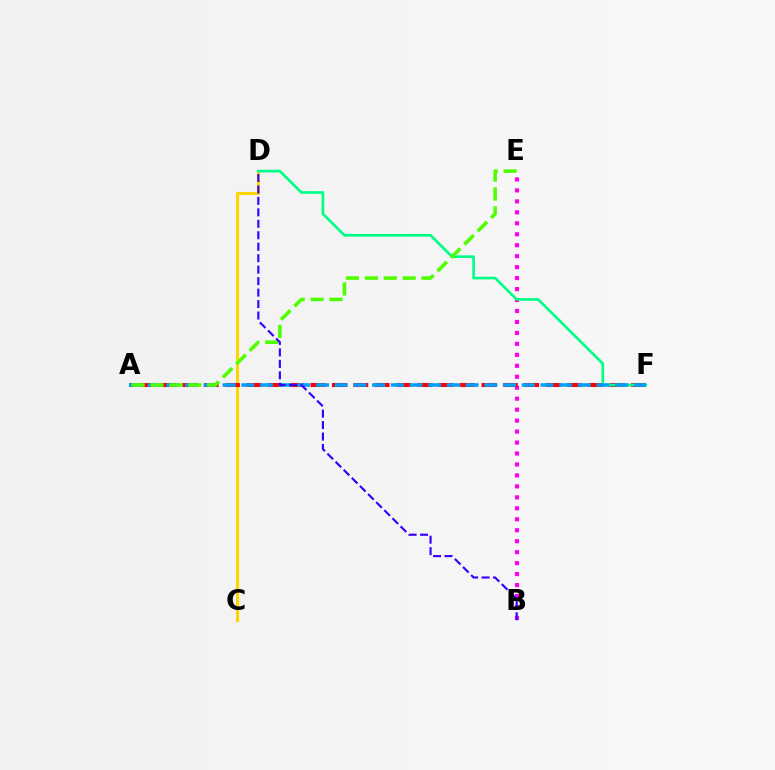{('C', 'D'): [{'color': '#ffd500', 'line_style': 'solid', 'thickness': 2.19}], ('B', 'E'): [{'color': '#ff00ed', 'line_style': 'dotted', 'thickness': 2.98}], ('A', 'F'): [{'color': '#ff0000', 'line_style': 'dashed', 'thickness': 2.9}, {'color': '#009eff', 'line_style': 'dashed', 'thickness': 2.54}], ('D', 'F'): [{'color': '#00ff86', 'line_style': 'solid', 'thickness': 1.93}], ('A', 'E'): [{'color': '#4fff00', 'line_style': 'dashed', 'thickness': 2.57}], ('B', 'D'): [{'color': '#3700ff', 'line_style': 'dashed', 'thickness': 1.56}]}